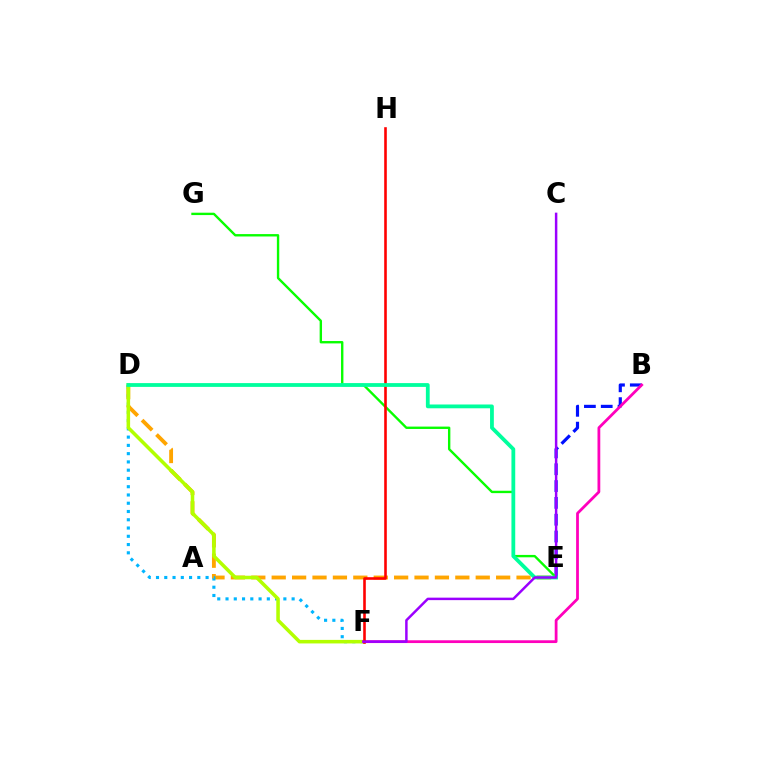{('D', 'E'): [{'color': '#ffa500', 'line_style': 'dashed', 'thickness': 2.77}, {'color': '#00ff9d', 'line_style': 'solid', 'thickness': 2.73}], ('D', 'F'): [{'color': '#00b5ff', 'line_style': 'dotted', 'thickness': 2.25}, {'color': '#b3ff00', 'line_style': 'solid', 'thickness': 2.55}], ('B', 'E'): [{'color': '#0010ff', 'line_style': 'dashed', 'thickness': 2.29}], ('B', 'F'): [{'color': '#ff00bd', 'line_style': 'solid', 'thickness': 2.0}], ('E', 'G'): [{'color': '#08ff00', 'line_style': 'solid', 'thickness': 1.71}], ('F', 'H'): [{'color': '#ff0000', 'line_style': 'solid', 'thickness': 1.87}], ('C', 'F'): [{'color': '#9b00ff', 'line_style': 'solid', 'thickness': 1.78}]}